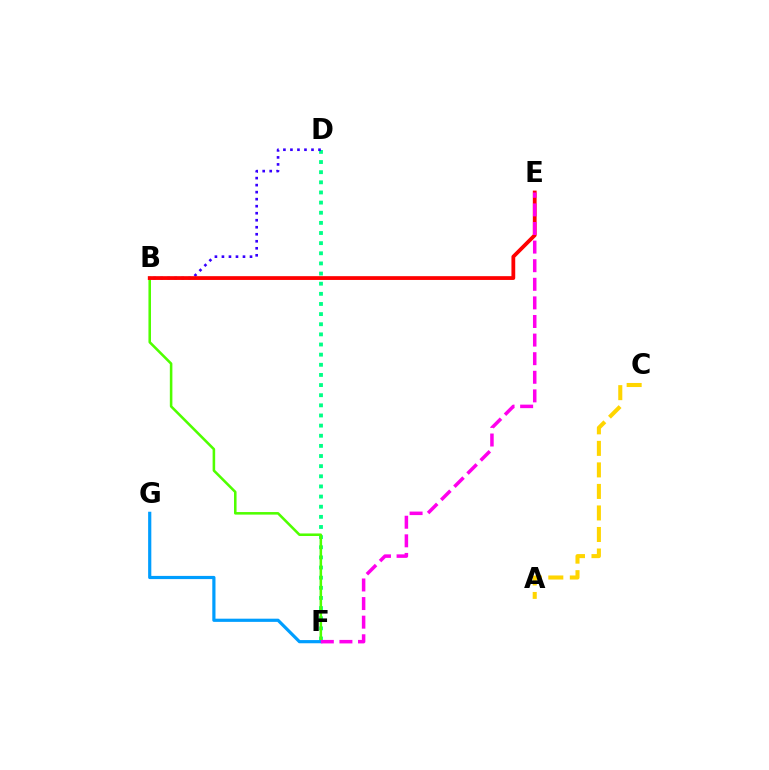{('A', 'C'): [{'color': '#ffd500', 'line_style': 'dashed', 'thickness': 2.92}], ('D', 'F'): [{'color': '#00ff86', 'line_style': 'dotted', 'thickness': 2.75}], ('B', 'D'): [{'color': '#3700ff', 'line_style': 'dotted', 'thickness': 1.91}], ('B', 'F'): [{'color': '#4fff00', 'line_style': 'solid', 'thickness': 1.84}], ('F', 'G'): [{'color': '#009eff', 'line_style': 'solid', 'thickness': 2.3}], ('B', 'E'): [{'color': '#ff0000', 'line_style': 'solid', 'thickness': 2.72}], ('E', 'F'): [{'color': '#ff00ed', 'line_style': 'dashed', 'thickness': 2.53}]}